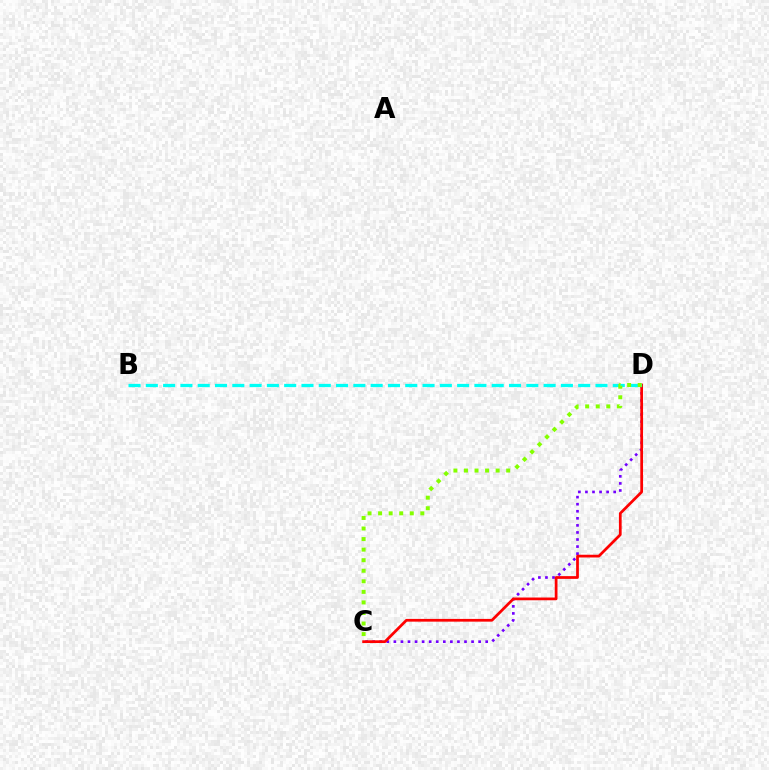{('C', 'D'): [{'color': '#7200ff', 'line_style': 'dotted', 'thickness': 1.92}, {'color': '#ff0000', 'line_style': 'solid', 'thickness': 1.97}, {'color': '#84ff00', 'line_style': 'dotted', 'thickness': 2.87}], ('B', 'D'): [{'color': '#00fff6', 'line_style': 'dashed', 'thickness': 2.35}]}